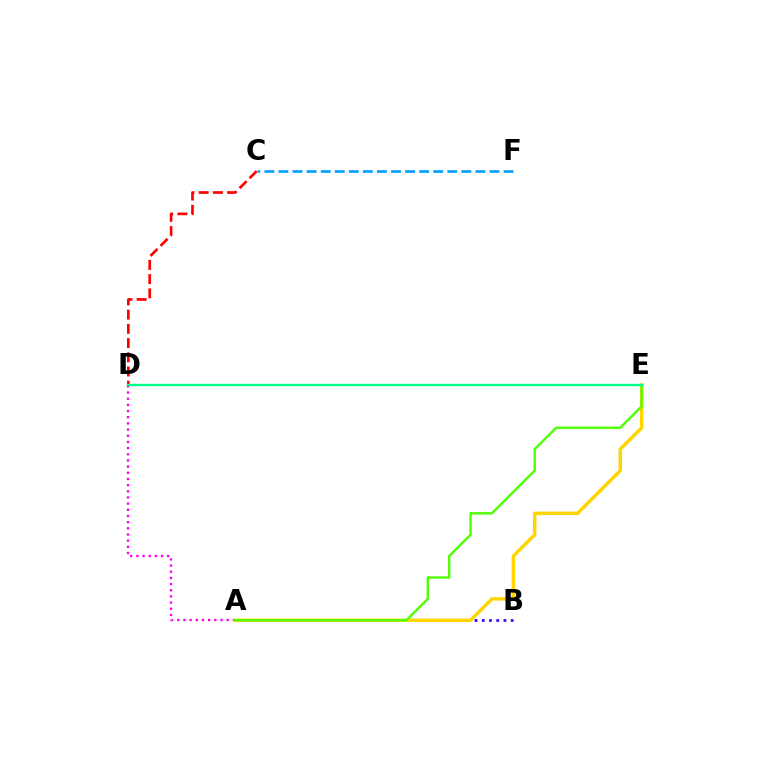{('A', 'B'): [{'color': '#3700ff', 'line_style': 'dotted', 'thickness': 1.96}], ('A', 'D'): [{'color': '#ff00ed', 'line_style': 'dotted', 'thickness': 1.68}], ('A', 'E'): [{'color': '#ffd500', 'line_style': 'solid', 'thickness': 2.49}, {'color': '#4fff00', 'line_style': 'solid', 'thickness': 1.73}], ('C', 'D'): [{'color': '#ff0000', 'line_style': 'dashed', 'thickness': 1.93}], ('C', 'F'): [{'color': '#009eff', 'line_style': 'dashed', 'thickness': 1.91}], ('D', 'E'): [{'color': '#00ff86', 'line_style': 'solid', 'thickness': 1.73}]}